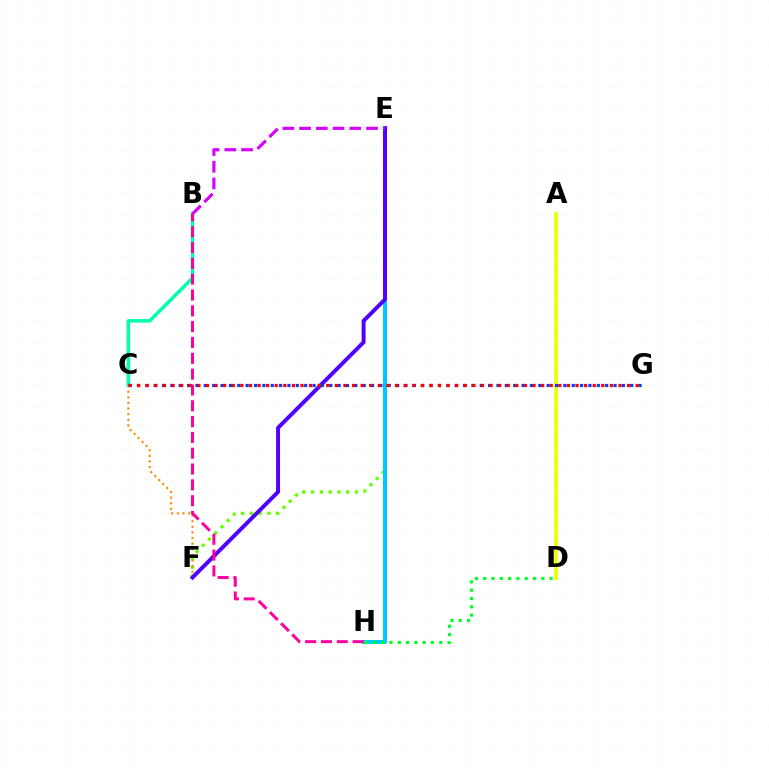{('E', 'F'): [{'color': '#66ff00', 'line_style': 'dotted', 'thickness': 2.38}, {'color': '#4f00ff', 'line_style': 'solid', 'thickness': 2.85}], ('C', 'F'): [{'color': '#ff8800', 'line_style': 'dotted', 'thickness': 1.53}], ('E', 'H'): [{'color': '#00c7ff', 'line_style': 'solid', 'thickness': 2.89}], ('B', 'C'): [{'color': '#00ffaf', 'line_style': 'solid', 'thickness': 2.54}], ('A', 'D'): [{'color': '#eeff00', 'line_style': 'solid', 'thickness': 2.62}], ('C', 'G'): [{'color': '#003fff', 'line_style': 'dotted', 'thickness': 2.27}, {'color': '#ff0000', 'line_style': 'dotted', 'thickness': 2.33}], ('D', 'H'): [{'color': '#00ff27', 'line_style': 'dotted', 'thickness': 2.26}], ('B', 'E'): [{'color': '#d600ff', 'line_style': 'dashed', 'thickness': 2.27}], ('B', 'H'): [{'color': '#ff00a0', 'line_style': 'dashed', 'thickness': 2.15}]}